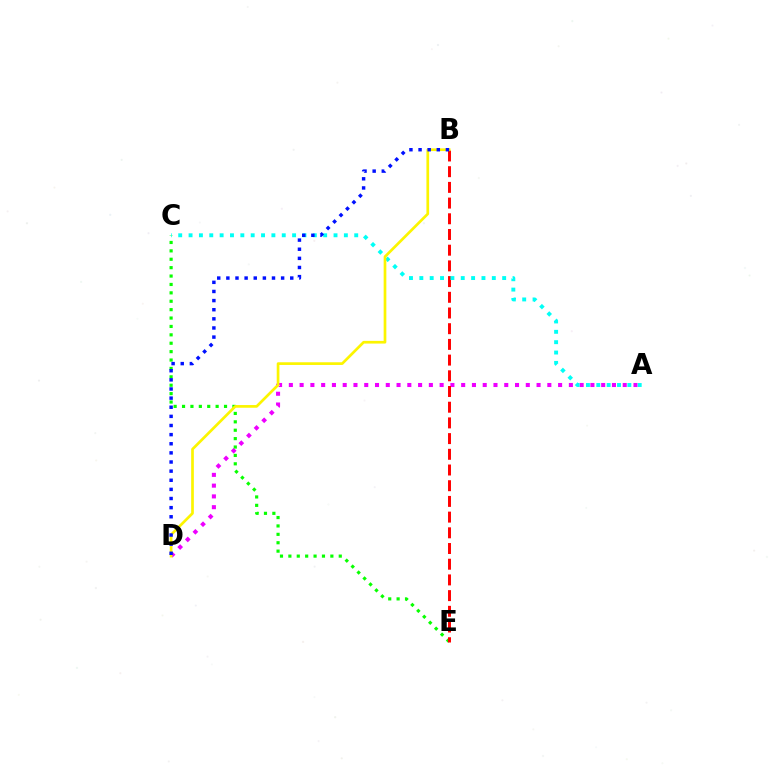{('A', 'D'): [{'color': '#ee00ff', 'line_style': 'dotted', 'thickness': 2.93}], ('C', 'E'): [{'color': '#08ff00', 'line_style': 'dotted', 'thickness': 2.28}], ('B', 'E'): [{'color': '#ff0000', 'line_style': 'dashed', 'thickness': 2.13}], ('A', 'C'): [{'color': '#00fff6', 'line_style': 'dotted', 'thickness': 2.81}], ('B', 'D'): [{'color': '#fcf500', 'line_style': 'solid', 'thickness': 1.94}, {'color': '#0010ff', 'line_style': 'dotted', 'thickness': 2.48}]}